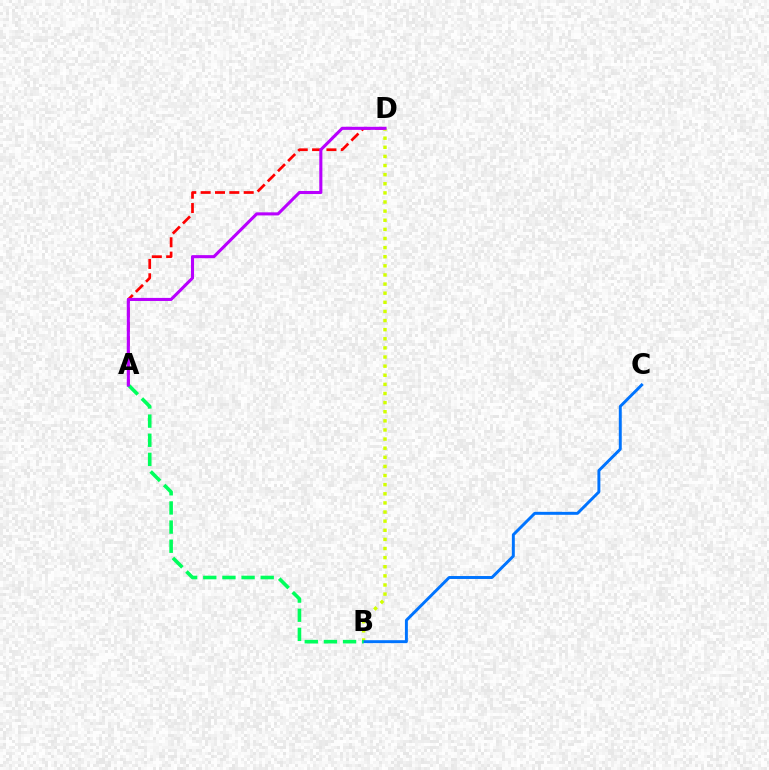{('A', 'D'): [{'color': '#ff0000', 'line_style': 'dashed', 'thickness': 1.95}, {'color': '#b900ff', 'line_style': 'solid', 'thickness': 2.22}], ('B', 'D'): [{'color': '#d1ff00', 'line_style': 'dotted', 'thickness': 2.48}], ('B', 'C'): [{'color': '#0074ff', 'line_style': 'solid', 'thickness': 2.12}], ('A', 'B'): [{'color': '#00ff5c', 'line_style': 'dashed', 'thickness': 2.6}]}